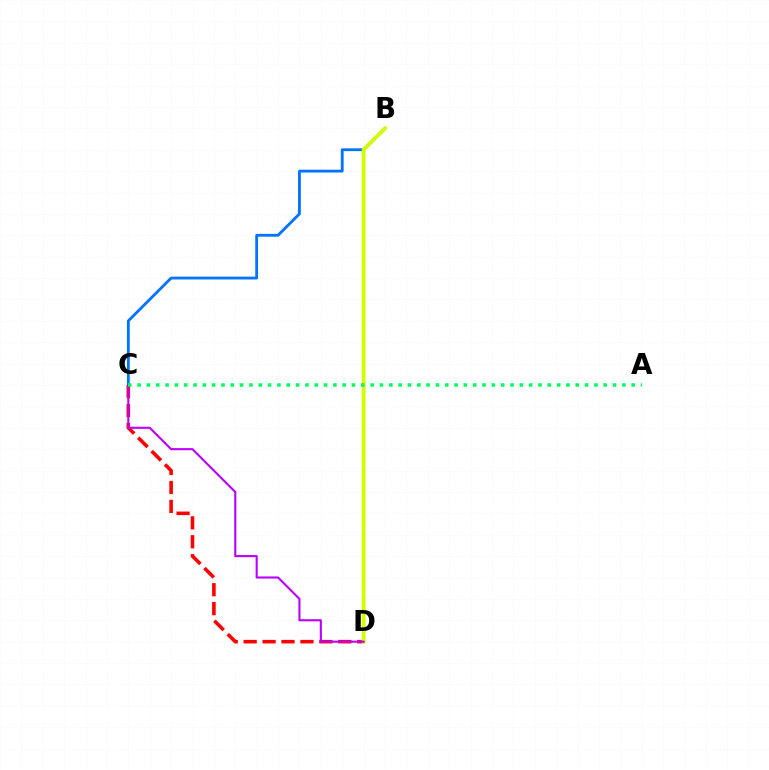{('C', 'D'): [{'color': '#ff0000', 'line_style': 'dashed', 'thickness': 2.57}, {'color': '#b900ff', 'line_style': 'solid', 'thickness': 1.52}], ('B', 'C'): [{'color': '#0074ff', 'line_style': 'solid', 'thickness': 2.03}], ('B', 'D'): [{'color': '#d1ff00', 'line_style': 'solid', 'thickness': 2.75}], ('A', 'C'): [{'color': '#00ff5c', 'line_style': 'dotted', 'thickness': 2.53}]}